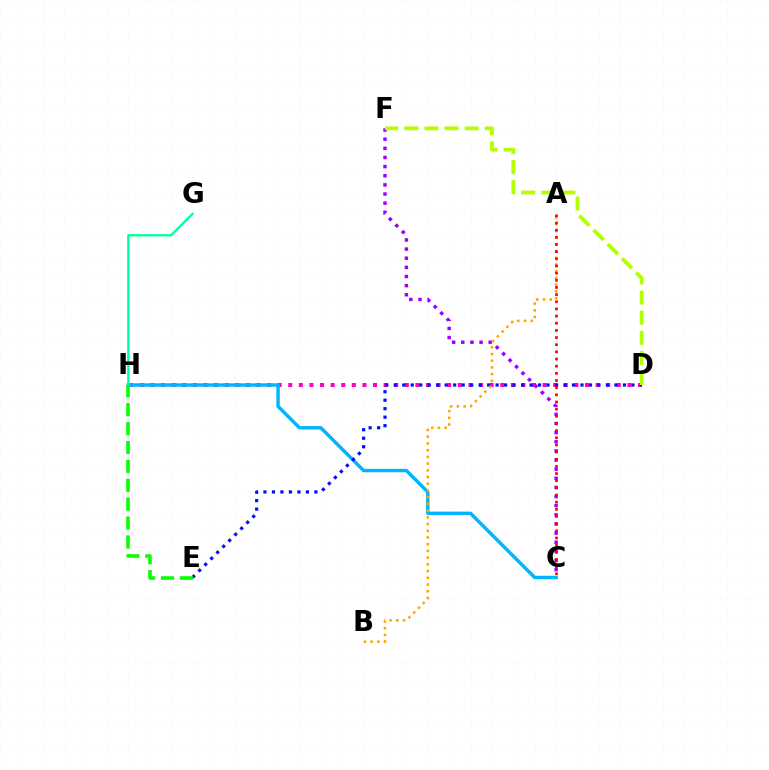{('D', 'H'): [{'color': '#ff00bd', 'line_style': 'dotted', 'thickness': 2.88}], ('C', 'F'): [{'color': '#9b00ff', 'line_style': 'dotted', 'thickness': 2.48}], ('C', 'H'): [{'color': '#00b5ff', 'line_style': 'solid', 'thickness': 2.48}], ('D', 'E'): [{'color': '#0010ff', 'line_style': 'dotted', 'thickness': 2.31}], ('G', 'H'): [{'color': '#00ff9d', 'line_style': 'solid', 'thickness': 1.69}], ('A', 'B'): [{'color': '#ffa500', 'line_style': 'dotted', 'thickness': 1.83}], ('E', 'H'): [{'color': '#08ff00', 'line_style': 'dashed', 'thickness': 2.57}], ('A', 'C'): [{'color': '#ff0000', 'line_style': 'dotted', 'thickness': 1.94}], ('D', 'F'): [{'color': '#b3ff00', 'line_style': 'dashed', 'thickness': 2.73}]}